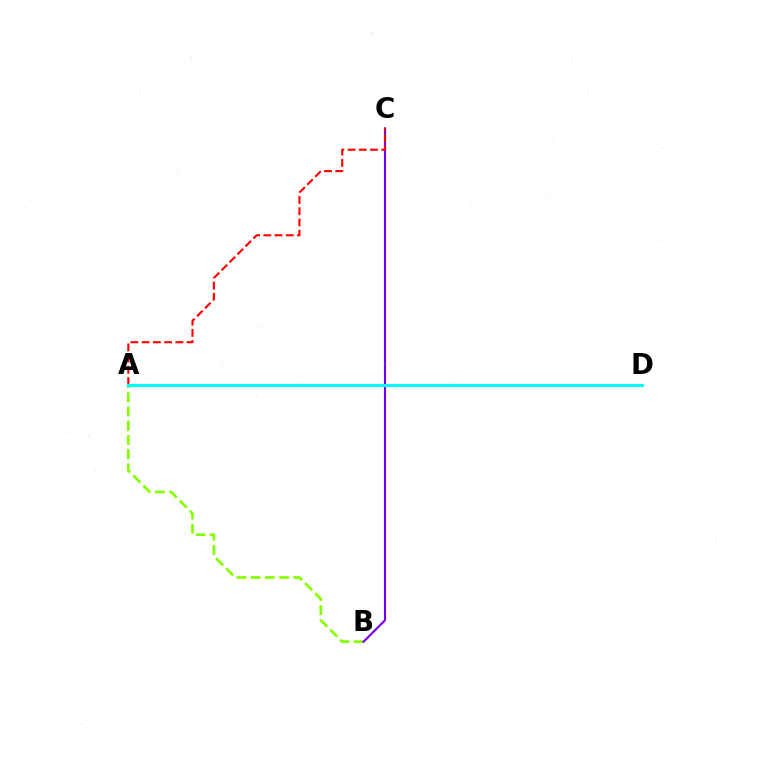{('A', 'B'): [{'color': '#84ff00', 'line_style': 'dashed', 'thickness': 1.93}], ('B', 'C'): [{'color': '#7200ff', 'line_style': 'solid', 'thickness': 1.54}], ('A', 'C'): [{'color': '#ff0000', 'line_style': 'dashed', 'thickness': 1.53}], ('A', 'D'): [{'color': '#00fff6', 'line_style': 'solid', 'thickness': 2.28}]}